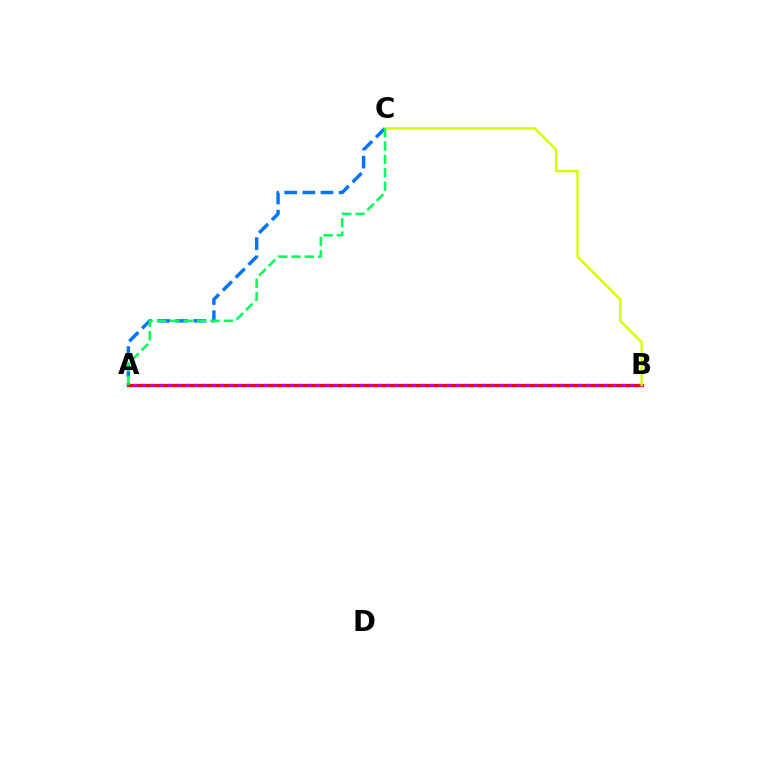{('A', 'C'): [{'color': '#0074ff', 'line_style': 'dashed', 'thickness': 2.47}, {'color': '#00ff5c', 'line_style': 'dashed', 'thickness': 1.81}], ('A', 'B'): [{'color': '#ff0000', 'line_style': 'solid', 'thickness': 2.32}, {'color': '#b900ff', 'line_style': 'dotted', 'thickness': 2.37}], ('B', 'C'): [{'color': '#d1ff00', 'line_style': 'solid', 'thickness': 1.75}]}